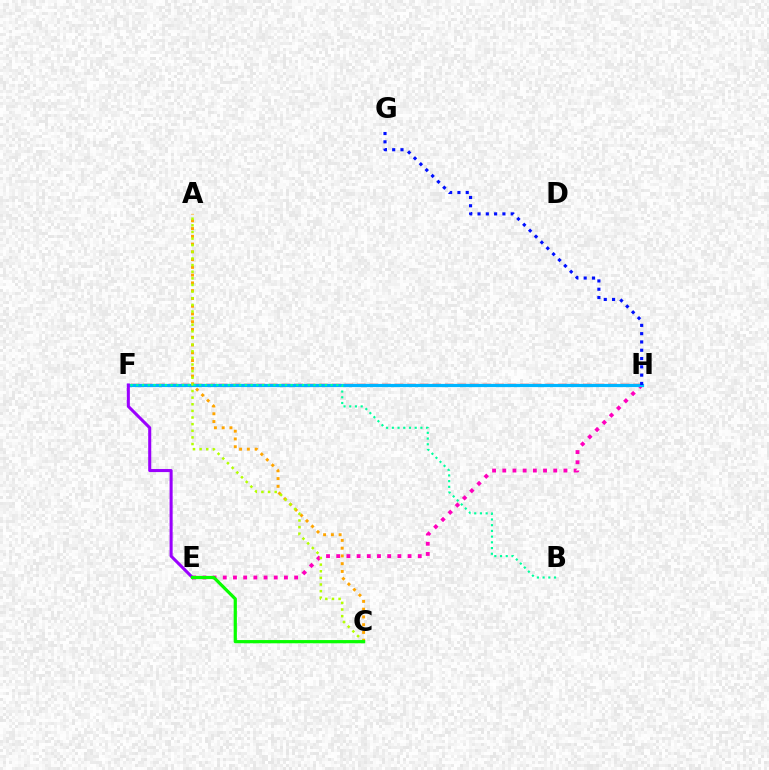{('A', 'C'): [{'color': '#ffa500', 'line_style': 'dotted', 'thickness': 2.11}, {'color': '#b3ff00', 'line_style': 'dotted', 'thickness': 1.8}], ('E', 'H'): [{'color': '#ff00bd', 'line_style': 'dotted', 'thickness': 2.77}], ('F', 'H'): [{'color': '#ff0000', 'line_style': 'dashed', 'thickness': 1.71}, {'color': '#00b5ff', 'line_style': 'solid', 'thickness': 2.3}], ('E', 'F'): [{'color': '#9b00ff', 'line_style': 'solid', 'thickness': 2.2}], ('C', 'E'): [{'color': '#08ff00', 'line_style': 'solid', 'thickness': 2.32}], ('G', 'H'): [{'color': '#0010ff', 'line_style': 'dotted', 'thickness': 2.25}], ('B', 'F'): [{'color': '#00ff9d', 'line_style': 'dotted', 'thickness': 1.55}]}